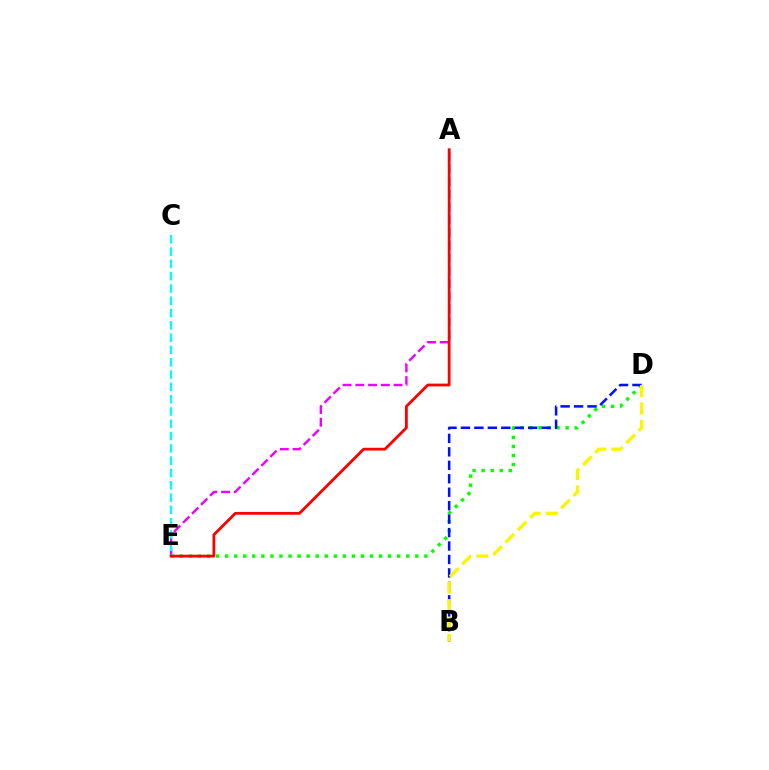{('A', 'E'): [{'color': '#ee00ff', 'line_style': 'dashed', 'thickness': 1.73}, {'color': '#ff0000', 'line_style': 'solid', 'thickness': 2.0}], ('D', 'E'): [{'color': '#08ff00', 'line_style': 'dotted', 'thickness': 2.46}], ('B', 'D'): [{'color': '#0010ff', 'line_style': 'dashed', 'thickness': 1.83}, {'color': '#fcf500', 'line_style': 'dashed', 'thickness': 2.37}], ('C', 'E'): [{'color': '#00fff6', 'line_style': 'dashed', 'thickness': 1.67}]}